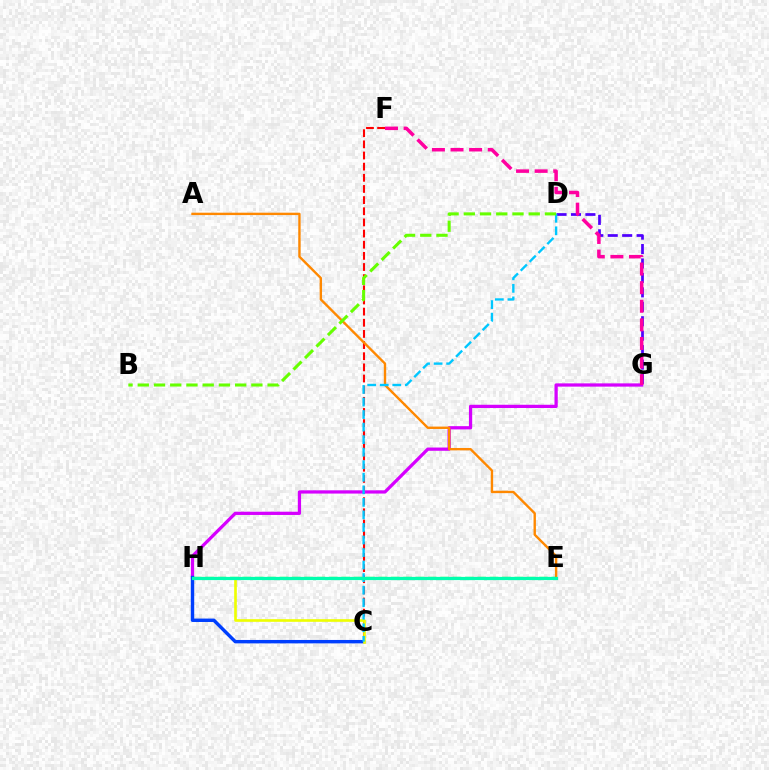{('C', 'F'): [{'color': '#ff0000', 'line_style': 'dashed', 'thickness': 1.51}], ('D', 'G'): [{'color': '#4f00ff', 'line_style': 'dashed', 'thickness': 1.96}], ('G', 'H'): [{'color': '#d600ff', 'line_style': 'solid', 'thickness': 2.34}], ('F', 'G'): [{'color': '#ff00a0', 'line_style': 'dashed', 'thickness': 2.53}], ('C', 'H'): [{'color': '#003fff', 'line_style': 'solid', 'thickness': 2.46}, {'color': '#eeff00', 'line_style': 'solid', 'thickness': 1.9}], ('A', 'E'): [{'color': '#ff8800', 'line_style': 'solid', 'thickness': 1.72}], ('C', 'D'): [{'color': '#00c7ff', 'line_style': 'dashed', 'thickness': 1.7}], ('B', 'D'): [{'color': '#66ff00', 'line_style': 'dashed', 'thickness': 2.2}], ('E', 'H'): [{'color': '#00ff27', 'line_style': 'dashed', 'thickness': 1.68}, {'color': '#00ffaf', 'line_style': 'solid', 'thickness': 2.3}]}